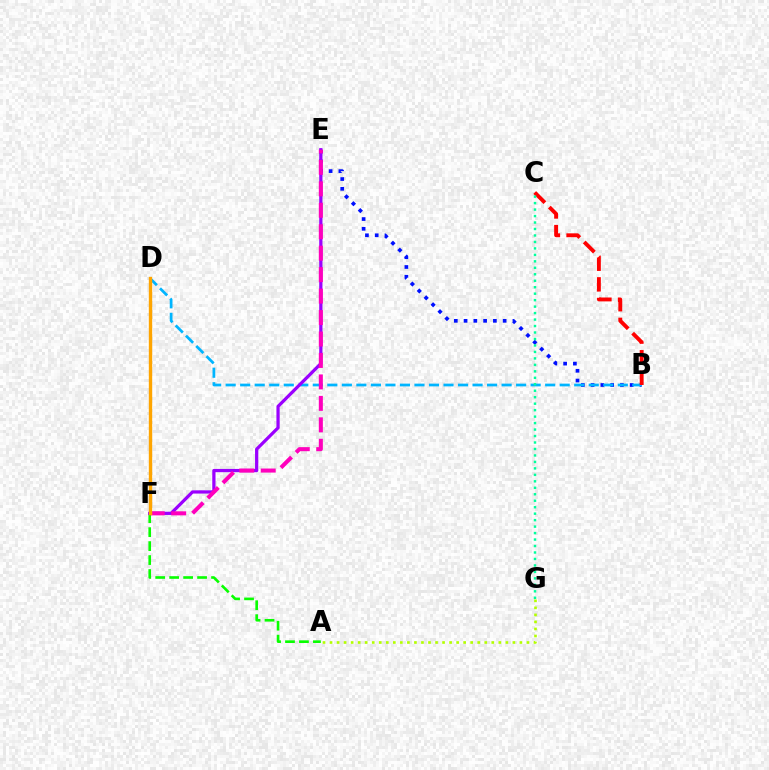{('B', 'E'): [{'color': '#0010ff', 'line_style': 'dotted', 'thickness': 2.66}], ('A', 'F'): [{'color': '#08ff00', 'line_style': 'dashed', 'thickness': 1.9}], ('B', 'D'): [{'color': '#00b5ff', 'line_style': 'dashed', 'thickness': 1.97}], ('B', 'C'): [{'color': '#ff0000', 'line_style': 'dashed', 'thickness': 2.8}], ('E', 'F'): [{'color': '#9b00ff', 'line_style': 'solid', 'thickness': 2.33}, {'color': '#ff00bd', 'line_style': 'dashed', 'thickness': 2.91}], ('C', 'G'): [{'color': '#00ff9d', 'line_style': 'dotted', 'thickness': 1.76}], ('D', 'F'): [{'color': '#ffa500', 'line_style': 'solid', 'thickness': 2.43}], ('A', 'G'): [{'color': '#b3ff00', 'line_style': 'dotted', 'thickness': 1.91}]}